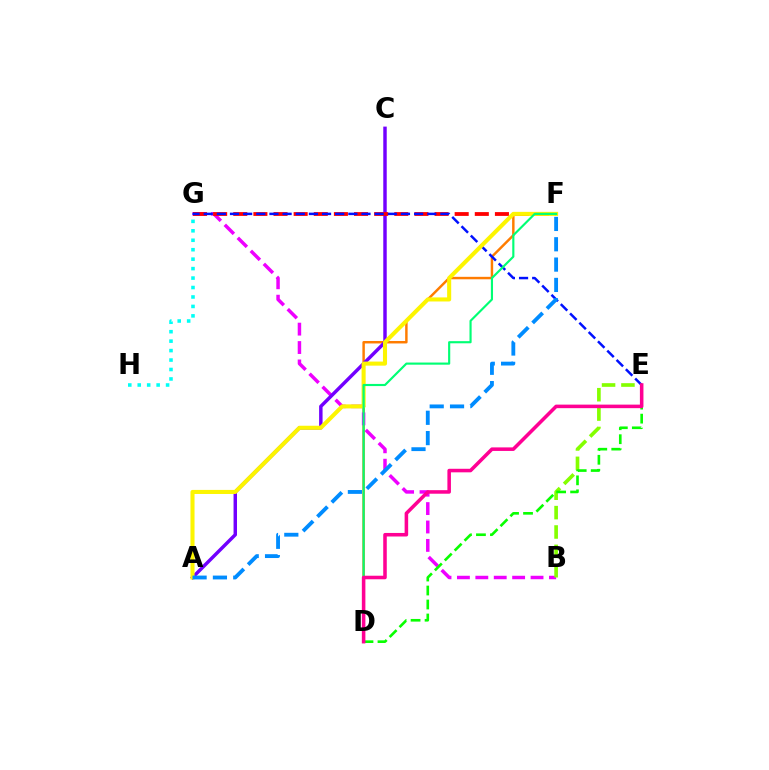{('D', 'F'): [{'color': '#ff7c00', 'line_style': 'solid', 'thickness': 1.77}, {'color': '#00ff74', 'line_style': 'solid', 'thickness': 1.54}], ('B', 'G'): [{'color': '#ee00ff', 'line_style': 'dashed', 'thickness': 2.5}], ('B', 'E'): [{'color': '#84ff00', 'line_style': 'dashed', 'thickness': 2.63}], ('A', 'C'): [{'color': '#7200ff', 'line_style': 'solid', 'thickness': 2.49}], ('D', 'E'): [{'color': '#08ff00', 'line_style': 'dashed', 'thickness': 1.9}, {'color': '#ff0094', 'line_style': 'solid', 'thickness': 2.55}], ('F', 'G'): [{'color': '#ff0000', 'line_style': 'dashed', 'thickness': 2.73}], ('E', 'G'): [{'color': '#0010ff', 'line_style': 'dashed', 'thickness': 1.79}], ('A', 'F'): [{'color': '#fcf500', 'line_style': 'solid', 'thickness': 2.93}, {'color': '#008cff', 'line_style': 'dashed', 'thickness': 2.76}], ('G', 'H'): [{'color': '#00fff6', 'line_style': 'dotted', 'thickness': 2.57}]}